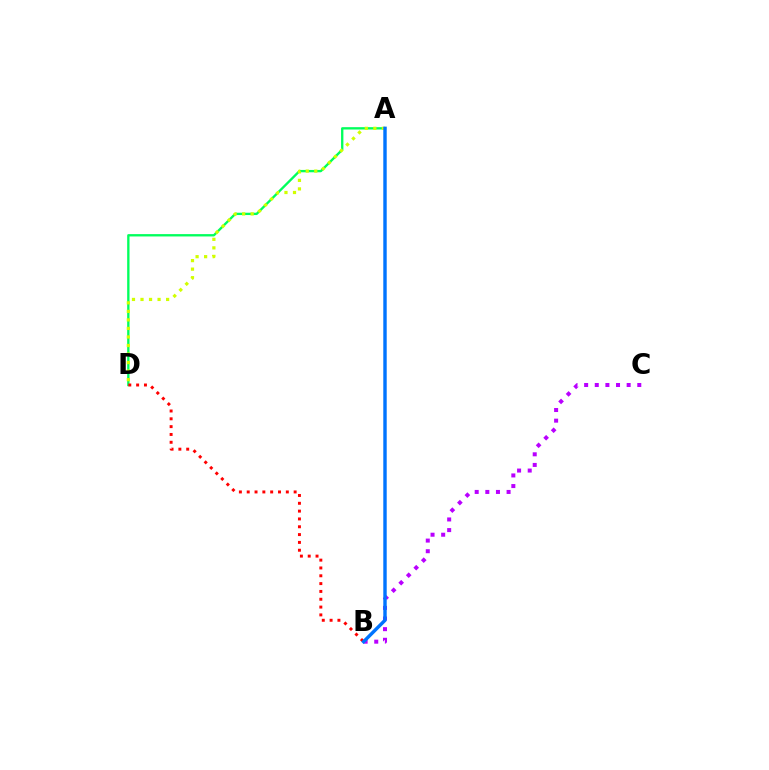{('A', 'D'): [{'color': '#00ff5c', 'line_style': 'solid', 'thickness': 1.69}, {'color': '#d1ff00', 'line_style': 'dotted', 'thickness': 2.32}], ('B', 'D'): [{'color': '#ff0000', 'line_style': 'dotted', 'thickness': 2.13}], ('B', 'C'): [{'color': '#b900ff', 'line_style': 'dotted', 'thickness': 2.89}], ('A', 'B'): [{'color': '#0074ff', 'line_style': 'solid', 'thickness': 2.47}]}